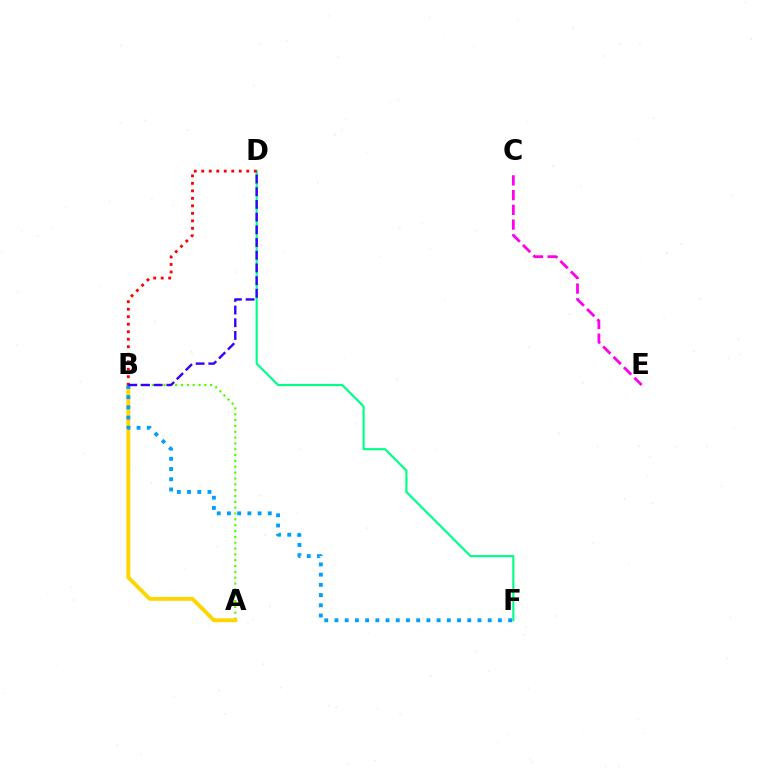{('A', 'B'): [{'color': '#4fff00', 'line_style': 'dotted', 'thickness': 1.59}, {'color': '#ffd500', 'line_style': 'solid', 'thickness': 2.78}], ('C', 'E'): [{'color': '#ff00ed', 'line_style': 'dashed', 'thickness': 2.0}], ('D', 'F'): [{'color': '#00ff86', 'line_style': 'solid', 'thickness': 1.55}], ('B', 'F'): [{'color': '#009eff', 'line_style': 'dotted', 'thickness': 2.77}], ('B', 'D'): [{'color': '#ff0000', 'line_style': 'dotted', 'thickness': 2.04}, {'color': '#3700ff', 'line_style': 'dashed', 'thickness': 1.73}]}